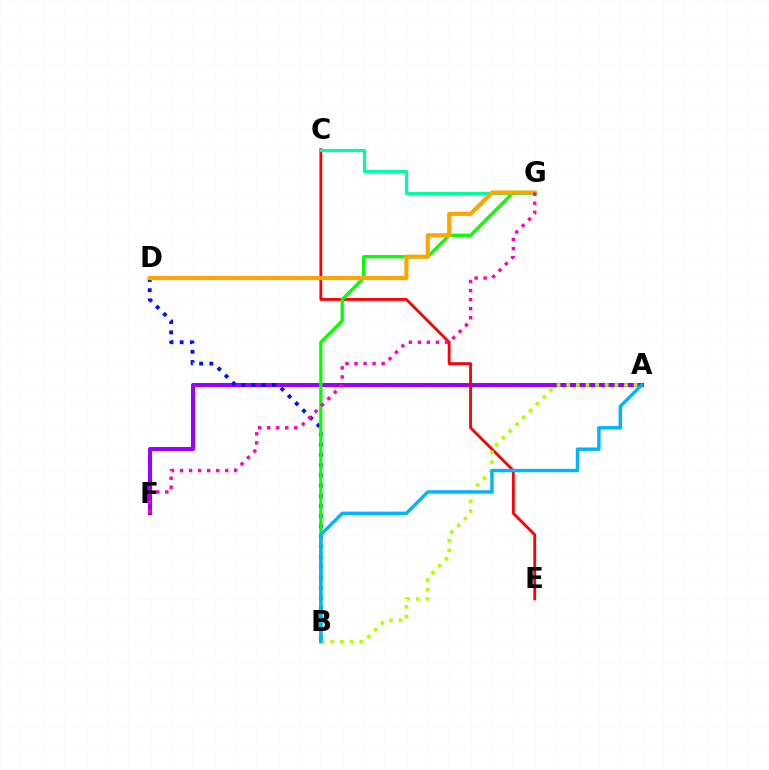{('A', 'F'): [{'color': '#9b00ff', 'line_style': 'solid', 'thickness': 2.92}], ('C', 'E'): [{'color': '#ff0000', 'line_style': 'solid', 'thickness': 2.04}], ('B', 'D'): [{'color': '#0010ff', 'line_style': 'dotted', 'thickness': 2.77}], ('C', 'G'): [{'color': '#00ff9d', 'line_style': 'solid', 'thickness': 2.29}], ('B', 'G'): [{'color': '#08ff00', 'line_style': 'solid', 'thickness': 2.38}], ('A', 'B'): [{'color': '#b3ff00', 'line_style': 'dotted', 'thickness': 2.62}, {'color': '#00b5ff', 'line_style': 'solid', 'thickness': 2.46}], ('D', 'G'): [{'color': '#ffa500', 'line_style': 'solid', 'thickness': 2.95}], ('F', 'G'): [{'color': '#ff00bd', 'line_style': 'dotted', 'thickness': 2.45}]}